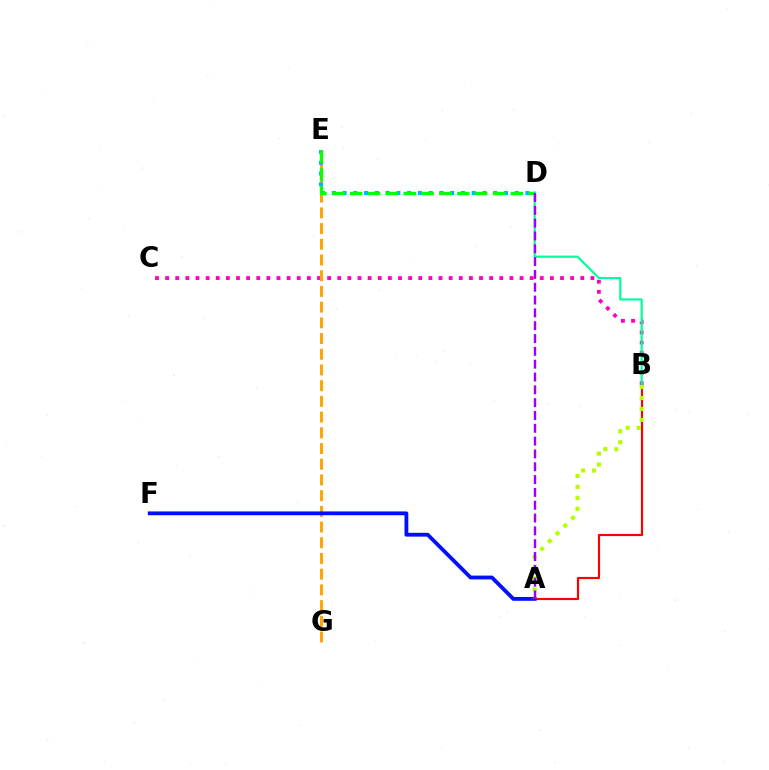{('B', 'C'): [{'color': '#ff00bd', 'line_style': 'dotted', 'thickness': 2.75}], ('E', 'G'): [{'color': '#ffa500', 'line_style': 'dashed', 'thickness': 2.13}], ('D', 'E'): [{'color': '#00b5ff', 'line_style': 'dotted', 'thickness': 2.92}, {'color': '#08ff00', 'line_style': 'dashed', 'thickness': 2.43}], ('A', 'B'): [{'color': '#ff0000', 'line_style': 'solid', 'thickness': 1.57}, {'color': '#b3ff00', 'line_style': 'dotted', 'thickness': 2.97}], ('A', 'F'): [{'color': '#0010ff', 'line_style': 'solid', 'thickness': 2.75}], ('B', 'D'): [{'color': '#00ff9d', 'line_style': 'solid', 'thickness': 1.57}], ('A', 'D'): [{'color': '#9b00ff', 'line_style': 'dashed', 'thickness': 1.74}]}